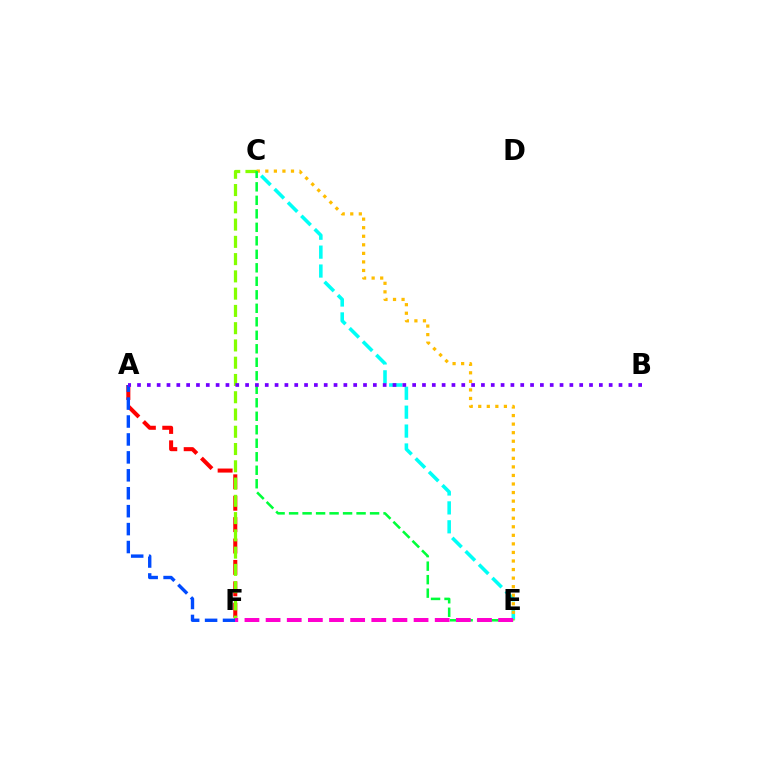{('A', 'F'): [{'color': '#ff0000', 'line_style': 'dashed', 'thickness': 2.91}, {'color': '#004bff', 'line_style': 'dashed', 'thickness': 2.44}], ('C', 'E'): [{'color': '#00fff6', 'line_style': 'dashed', 'thickness': 2.57}, {'color': '#ffbd00', 'line_style': 'dotted', 'thickness': 2.32}, {'color': '#00ff39', 'line_style': 'dashed', 'thickness': 1.83}], ('C', 'F'): [{'color': '#84ff00', 'line_style': 'dashed', 'thickness': 2.35}], ('A', 'B'): [{'color': '#7200ff', 'line_style': 'dotted', 'thickness': 2.67}], ('E', 'F'): [{'color': '#ff00cf', 'line_style': 'dashed', 'thickness': 2.87}]}